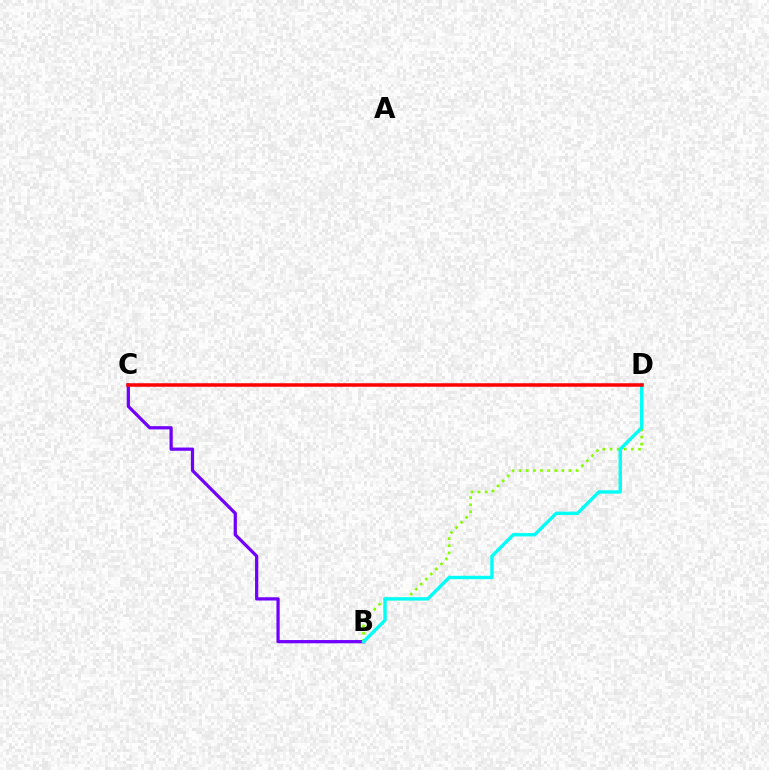{('B', 'C'): [{'color': '#7200ff', 'line_style': 'solid', 'thickness': 2.33}], ('B', 'D'): [{'color': '#84ff00', 'line_style': 'dotted', 'thickness': 1.94}, {'color': '#00fff6', 'line_style': 'solid', 'thickness': 2.43}], ('C', 'D'): [{'color': '#ff0000', 'line_style': 'solid', 'thickness': 2.53}]}